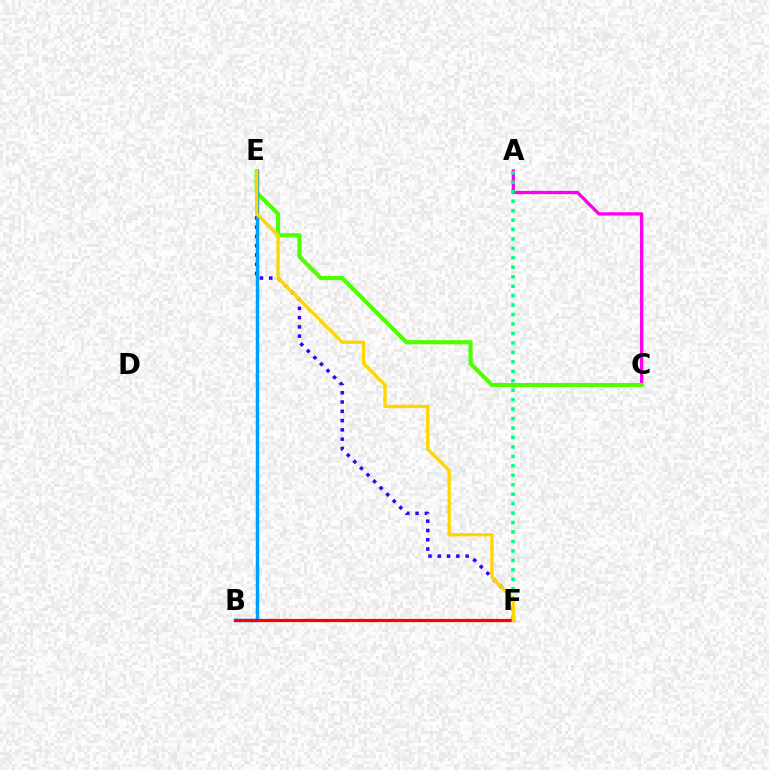{('E', 'F'): [{'color': '#3700ff', 'line_style': 'dotted', 'thickness': 2.52}, {'color': '#ffd500', 'line_style': 'solid', 'thickness': 2.39}], ('A', 'C'): [{'color': '#ff00ed', 'line_style': 'solid', 'thickness': 2.38}], ('A', 'F'): [{'color': '#00ff86', 'line_style': 'dotted', 'thickness': 2.57}], ('C', 'E'): [{'color': '#4fff00', 'line_style': 'solid', 'thickness': 2.98}], ('B', 'E'): [{'color': '#009eff', 'line_style': 'solid', 'thickness': 2.49}], ('B', 'F'): [{'color': '#ff0000', 'line_style': 'solid', 'thickness': 2.3}]}